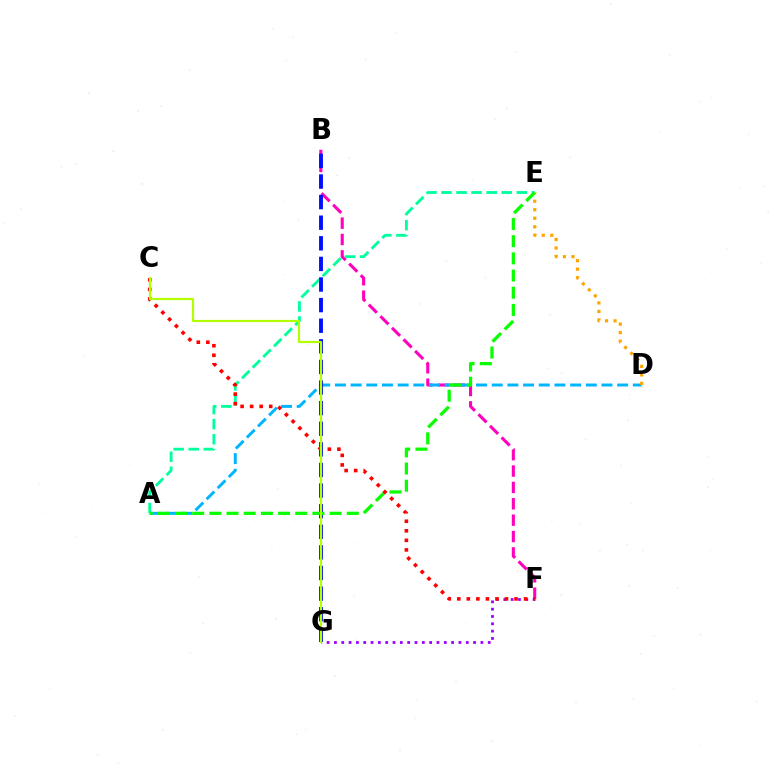{('B', 'F'): [{'color': '#ff00bd', 'line_style': 'dashed', 'thickness': 2.22}], ('A', 'D'): [{'color': '#00b5ff', 'line_style': 'dashed', 'thickness': 2.13}], ('F', 'G'): [{'color': '#9b00ff', 'line_style': 'dotted', 'thickness': 1.99}], ('D', 'E'): [{'color': '#ffa500', 'line_style': 'dotted', 'thickness': 2.31}], ('A', 'E'): [{'color': '#00ff9d', 'line_style': 'dashed', 'thickness': 2.05}, {'color': '#08ff00', 'line_style': 'dashed', 'thickness': 2.33}], ('B', 'G'): [{'color': '#0010ff', 'line_style': 'dashed', 'thickness': 2.8}], ('C', 'F'): [{'color': '#ff0000', 'line_style': 'dotted', 'thickness': 2.59}], ('C', 'G'): [{'color': '#b3ff00', 'line_style': 'solid', 'thickness': 1.56}]}